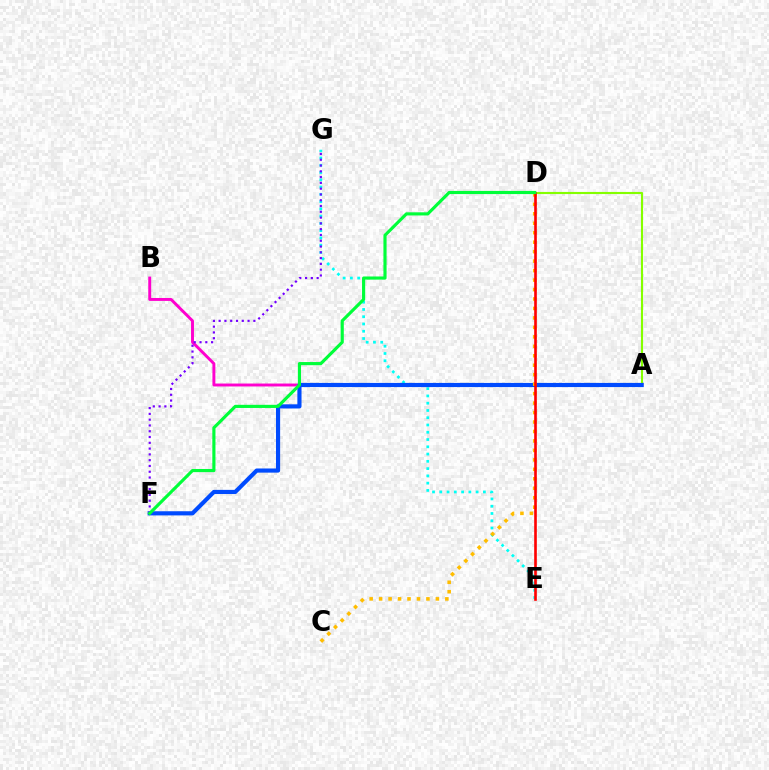{('A', 'D'): [{'color': '#84ff00', 'line_style': 'solid', 'thickness': 1.53}], ('A', 'B'): [{'color': '#ff00cf', 'line_style': 'solid', 'thickness': 2.11}], ('E', 'G'): [{'color': '#00fff6', 'line_style': 'dotted', 'thickness': 1.97}], ('A', 'F'): [{'color': '#004bff', 'line_style': 'solid', 'thickness': 2.99}], ('F', 'G'): [{'color': '#7200ff', 'line_style': 'dotted', 'thickness': 1.57}], ('C', 'D'): [{'color': '#ffbd00', 'line_style': 'dotted', 'thickness': 2.57}], ('D', 'E'): [{'color': '#ff0000', 'line_style': 'solid', 'thickness': 1.9}], ('D', 'F'): [{'color': '#00ff39', 'line_style': 'solid', 'thickness': 2.27}]}